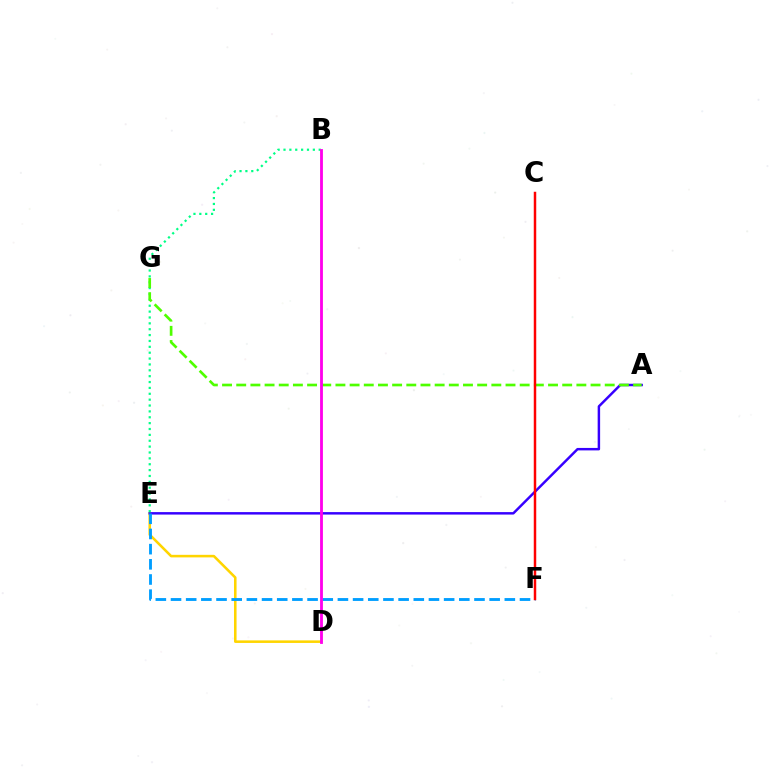{('D', 'E'): [{'color': '#ffd500', 'line_style': 'solid', 'thickness': 1.84}], ('A', 'E'): [{'color': '#3700ff', 'line_style': 'solid', 'thickness': 1.78}], ('E', 'F'): [{'color': '#009eff', 'line_style': 'dashed', 'thickness': 2.06}], ('B', 'E'): [{'color': '#00ff86', 'line_style': 'dotted', 'thickness': 1.59}], ('A', 'G'): [{'color': '#4fff00', 'line_style': 'dashed', 'thickness': 1.93}], ('B', 'D'): [{'color': '#ff00ed', 'line_style': 'solid', 'thickness': 2.04}], ('C', 'F'): [{'color': '#ff0000', 'line_style': 'solid', 'thickness': 1.78}]}